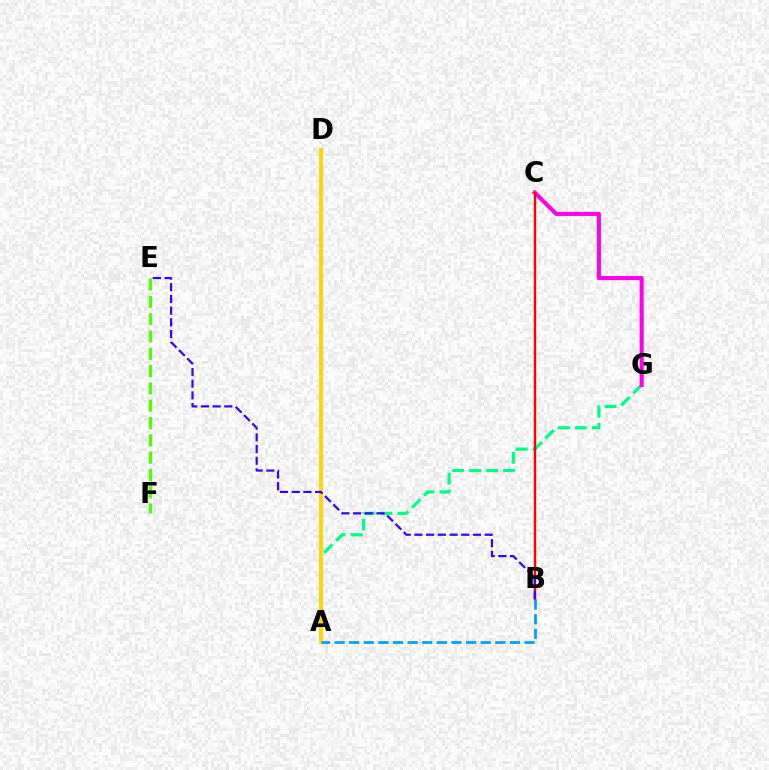{('E', 'F'): [{'color': '#4fff00', 'line_style': 'dashed', 'thickness': 2.35}], ('A', 'G'): [{'color': '#00ff86', 'line_style': 'dashed', 'thickness': 2.31}], ('C', 'G'): [{'color': '#ff00ed', 'line_style': 'solid', 'thickness': 2.94}], ('B', 'C'): [{'color': '#ff0000', 'line_style': 'solid', 'thickness': 1.74}], ('A', 'D'): [{'color': '#ffd500', 'line_style': 'solid', 'thickness': 2.74}], ('A', 'B'): [{'color': '#009eff', 'line_style': 'dashed', 'thickness': 1.99}], ('B', 'E'): [{'color': '#3700ff', 'line_style': 'dashed', 'thickness': 1.59}]}